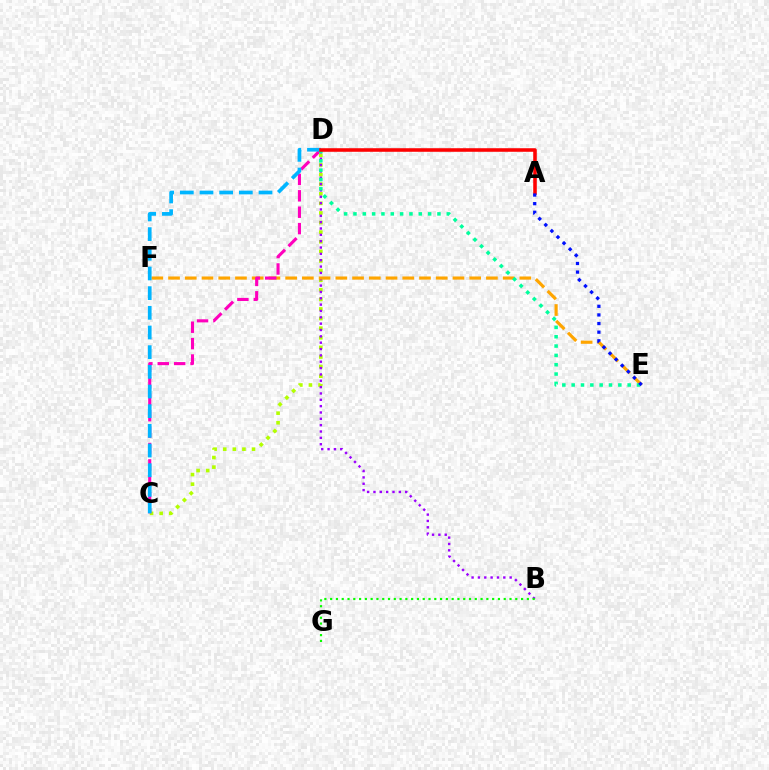{('C', 'D'): [{'color': '#b3ff00', 'line_style': 'dotted', 'thickness': 2.61}, {'color': '#ff00bd', 'line_style': 'dashed', 'thickness': 2.23}, {'color': '#00b5ff', 'line_style': 'dashed', 'thickness': 2.67}], ('B', 'D'): [{'color': '#9b00ff', 'line_style': 'dotted', 'thickness': 1.72}], ('E', 'F'): [{'color': '#ffa500', 'line_style': 'dashed', 'thickness': 2.27}], ('B', 'G'): [{'color': '#08ff00', 'line_style': 'dotted', 'thickness': 1.57}], ('D', 'E'): [{'color': '#00ff9d', 'line_style': 'dotted', 'thickness': 2.54}], ('A', 'D'): [{'color': '#ff0000', 'line_style': 'solid', 'thickness': 2.56}], ('A', 'E'): [{'color': '#0010ff', 'line_style': 'dotted', 'thickness': 2.34}]}